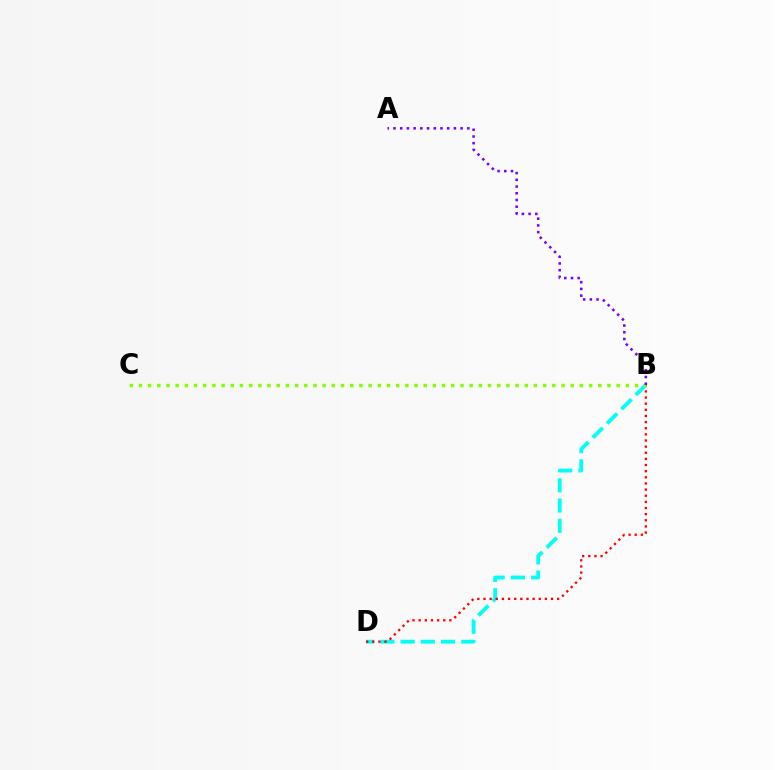{('B', 'D'): [{'color': '#00fff6', 'line_style': 'dashed', 'thickness': 2.75}, {'color': '#ff0000', 'line_style': 'dotted', 'thickness': 1.67}], ('B', 'C'): [{'color': '#84ff00', 'line_style': 'dotted', 'thickness': 2.5}], ('A', 'B'): [{'color': '#7200ff', 'line_style': 'dotted', 'thickness': 1.82}]}